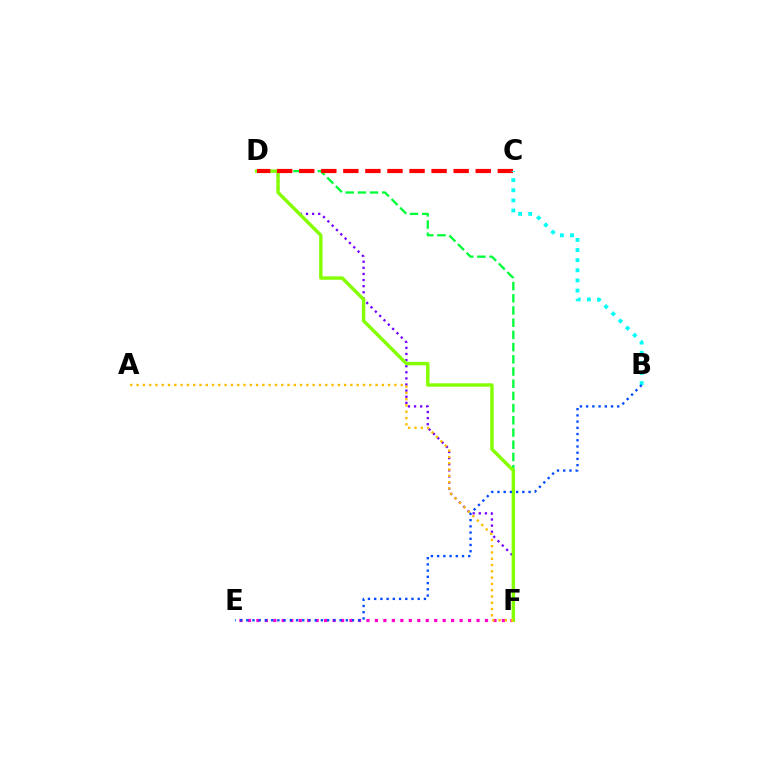{('E', 'F'): [{'color': '#ff00cf', 'line_style': 'dotted', 'thickness': 2.3}], ('D', 'F'): [{'color': '#7200ff', 'line_style': 'dotted', 'thickness': 1.66}, {'color': '#00ff39', 'line_style': 'dashed', 'thickness': 1.66}, {'color': '#84ff00', 'line_style': 'solid', 'thickness': 2.45}], ('C', 'D'): [{'color': '#ff0000', 'line_style': 'dashed', 'thickness': 3.0}], ('B', 'C'): [{'color': '#00fff6', 'line_style': 'dotted', 'thickness': 2.75}], ('A', 'F'): [{'color': '#ffbd00', 'line_style': 'dotted', 'thickness': 1.71}], ('B', 'E'): [{'color': '#004bff', 'line_style': 'dotted', 'thickness': 1.69}]}